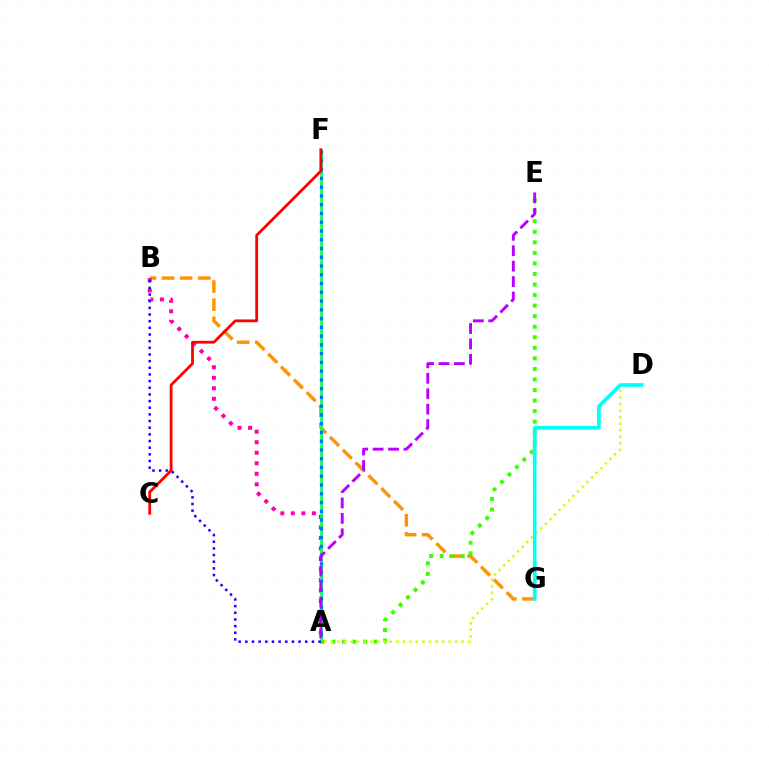{('B', 'G'): [{'color': '#ff9400', 'line_style': 'dashed', 'thickness': 2.46}], ('A', 'B'): [{'color': '#ff00ac', 'line_style': 'dotted', 'thickness': 2.86}, {'color': '#2500ff', 'line_style': 'dotted', 'thickness': 1.81}], ('A', 'F'): [{'color': '#00ff5c', 'line_style': 'solid', 'thickness': 1.9}, {'color': '#0074ff', 'line_style': 'dotted', 'thickness': 2.38}], ('A', 'E'): [{'color': '#3dff00', 'line_style': 'dotted', 'thickness': 2.87}, {'color': '#b900ff', 'line_style': 'dashed', 'thickness': 2.1}], ('A', 'D'): [{'color': '#d1ff00', 'line_style': 'dotted', 'thickness': 1.78}], ('D', 'G'): [{'color': '#00fff6', 'line_style': 'solid', 'thickness': 2.61}], ('C', 'F'): [{'color': '#ff0000', 'line_style': 'solid', 'thickness': 2.0}]}